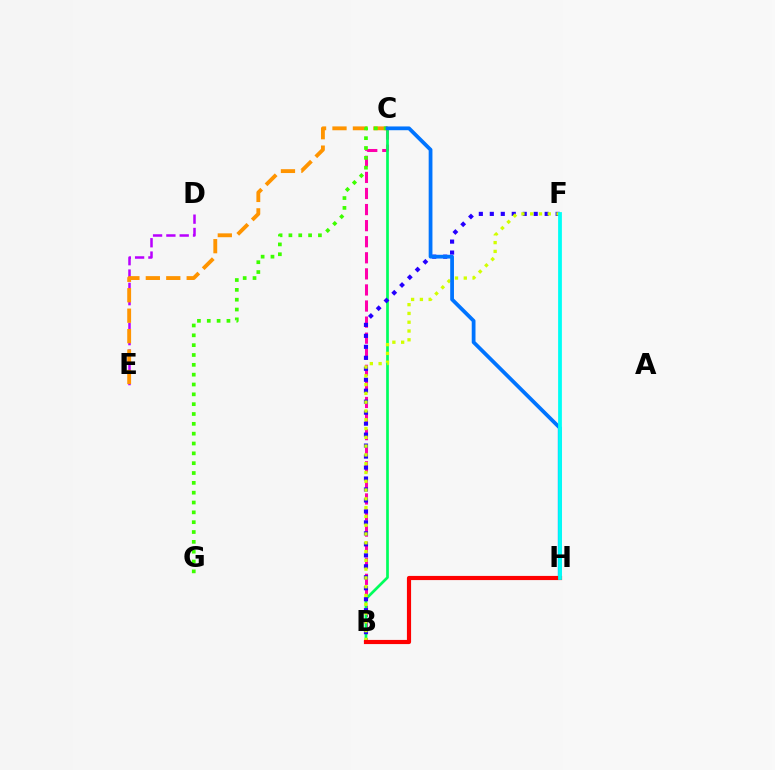{('B', 'C'): [{'color': '#ff00ac', 'line_style': 'dashed', 'thickness': 2.18}, {'color': '#00ff5c', 'line_style': 'solid', 'thickness': 1.95}], ('D', 'E'): [{'color': '#b900ff', 'line_style': 'dashed', 'thickness': 1.81}], ('C', 'E'): [{'color': '#ff9400', 'line_style': 'dashed', 'thickness': 2.78}], ('C', 'G'): [{'color': '#3dff00', 'line_style': 'dotted', 'thickness': 2.67}], ('B', 'F'): [{'color': '#2500ff', 'line_style': 'dotted', 'thickness': 2.98}, {'color': '#d1ff00', 'line_style': 'dotted', 'thickness': 2.39}], ('C', 'H'): [{'color': '#0074ff', 'line_style': 'solid', 'thickness': 2.71}], ('B', 'H'): [{'color': '#ff0000', 'line_style': 'solid', 'thickness': 2.99}], ('F', 'H'): [{'color': '#00fff6', 'line_style': 'solid', 'thickness': 2.72}]}